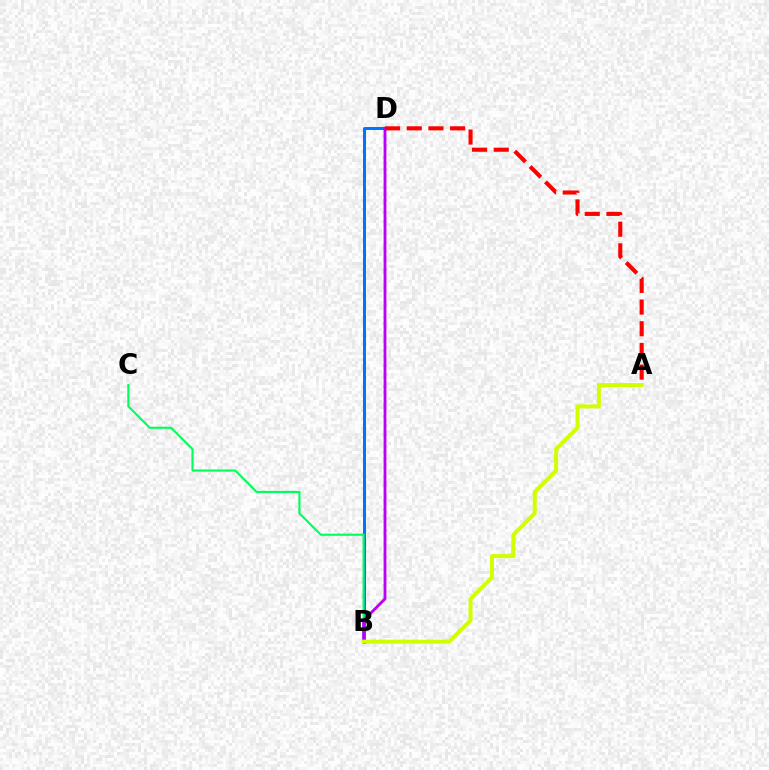{('B', 'D'): [{'color': '#0074ff', 'line_style': 'solid', 'thickness': 2.15}, {'color': '#b900ff', 'line_style': 'solid', 'thickness': 2.04}], ('B', 'C'): [{'color': '#00ff5c', 'line_style': 'solid', 'thickness': 1.54}], ('A', 'D'): [{'color': '#ff0000', 'line_style': 'dashed', 'thickness': 2.95}], ('A', 'B'): [{'color': '#d1ff00', 'line_style': 'solid', 'thickness': 2.87}]}